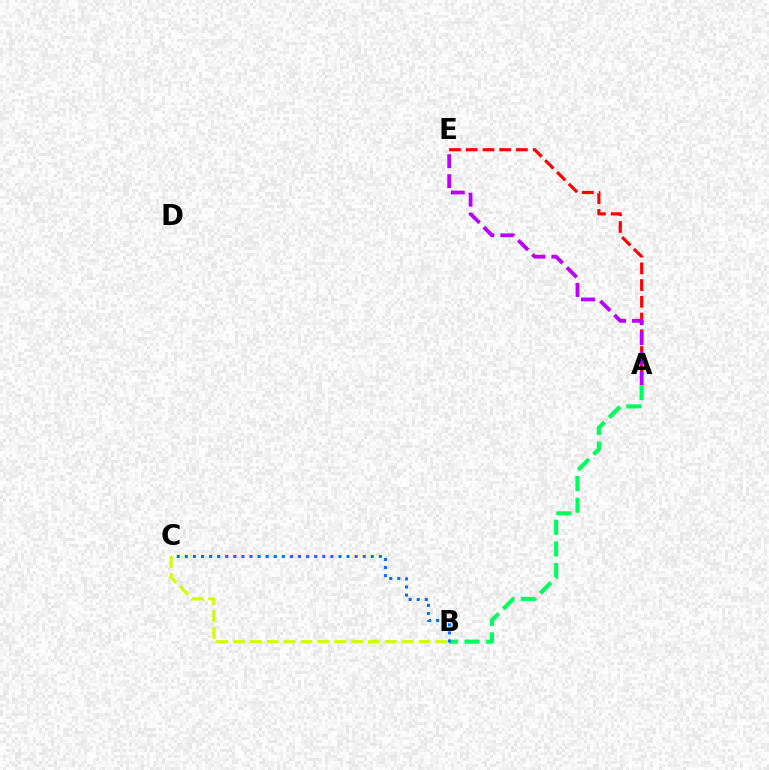{('B', 'C'): [{'color': '#d1ff00', 'line_style': 'dashed', 'thickness': 2.29}, {'color': '#0074ff', 'line_style': 'dotted', 'thickness': 2.2}], ('A', 'B'): [{'color': '#00ff5c', 'line_style': 'dashed', 'thickness': 2.95}], ('A', 'E'): [{'color': '#ff0000', 'line_style': 'dashed', 'thickness': 2.27}, {'color': '#b900ff', 'line_style': 'dashed', 'thickness': 2.71}]}